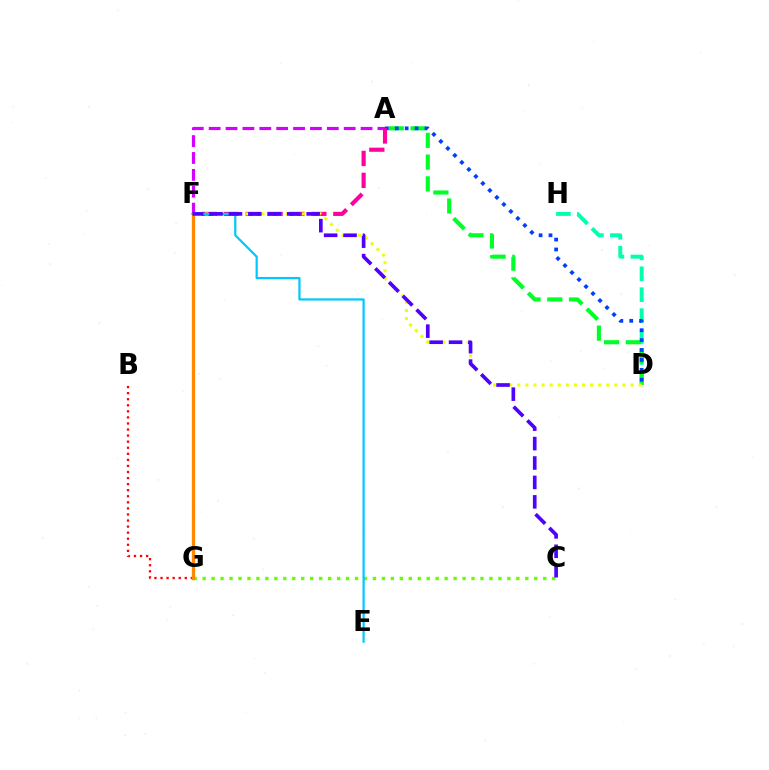{('D', 'H'): [{'color': '#00ffaf', 'line_style': 'dashed', 'thickness': 2.84}], ('A', 'D'): [{'color': '#00ff27', 'line_style': 'dashed', 'thickness': 2.96}, {'color': '#003fff', 'line_style': 'dotted', 'thickness': 2.69}], ('A', 'F'): [{'color': '#d600ff', 'line_style': 'dashed', 'thickness': 2.29}, {'color': '#ff00a0', 'line_style': 'dashed', 'thickness': 2.98}], ('D', 'F'): [{'color': '#eeff00', 'line_style': 'dotted', 'thickness': 2.2}], ('B', 'G'): [{'color': '#ff0000', 'line_style': 'dotted', 'thickness': 1.65}], ('C', 'G'): [{'color': '#66ff00', 'line_style': 'dotted', 'thickness': 2.44}], ('E', 'F'): [{'color': '#00c7ff', 'line_style': 'solid', 'thickness': 1.6}], ('F', 'G'): [{'color': '#ff8800', 'line_style': 'solid', 'thickness': 2.38}], ('C', 'F'): [{'color': '#4f00ff', 'line_style': 'dashed', 'thickness': 2.64}]}